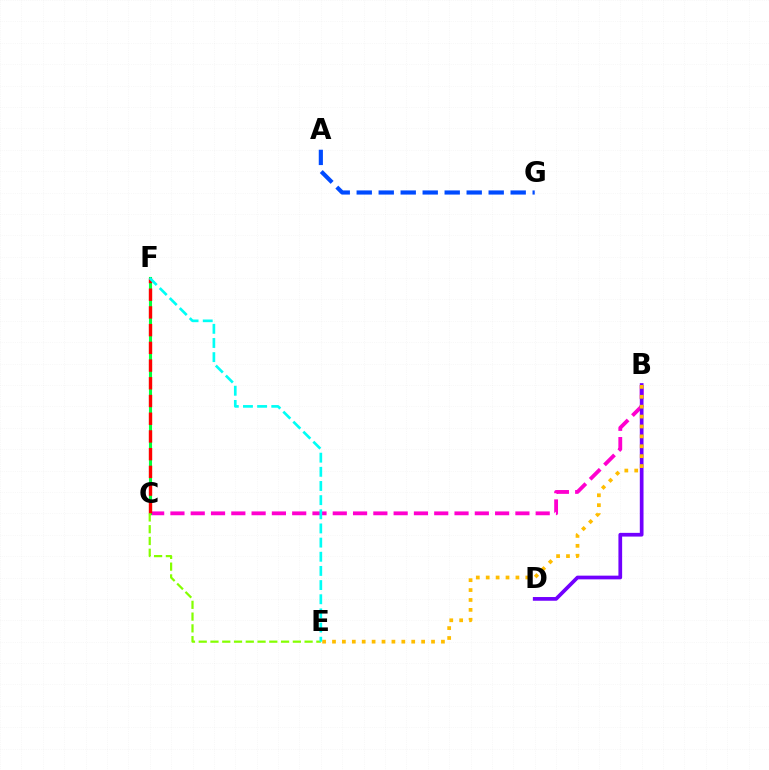{('B', 'C'): [{'color': '#ff00cf', 'line_style': 'dashed', 'thickness': 2.76}], ('A', 'G'): [{'color': '#004bff', 'line_style': 'dashed', 'thickness': 2.99}], ('B', 'D'): [{'color': '#7200ff', 'line_style': 'solid', 'thickness': 2.67}], ('C', 'F'): [{'color': '#00ff39', 'line_style': 'solid', 'thickness': 2.24}, {'color': '#ff0000', 'line_style': 'dashed', 'thickness': 2.41}], ('C', 'E'): [{'color': '#84ff00', 'line_style': 'dashed', 'thickness': 1.6}], ('B', 'E'): [{'color': '#ffbd00', 'line_style': 'dotted', 'thickness': 2.69}], ('E', 'F'): [{'color': '#00fff6', 'line_style': 'dashed', 'thickness': 1.92}]}